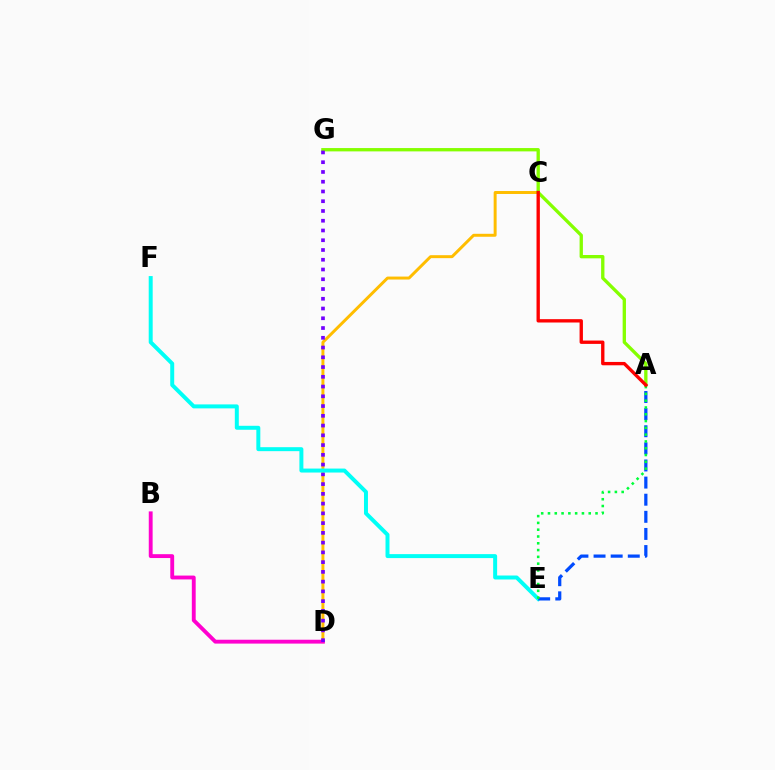{('C', 'D'): [{'color': '#ffbd00', 'line_style': 'solid', 'thickness': 2.13}], ('A', 'G'): [{'color': '#84ff00', 'line_style': 'solid', 'thickness': 2.39}], ('B', 'D'): [{'color': '#ff00cf', 'line_style': 'solid', 'thickness': 2.78}], ('D', 'G'): [{'color': '#7200ff', 'line_style': 'dotted', 'thickness': 2.65}], ('E', 'F'): [{'color': '#00fff6', 'line_style': 'solid', 'thickness': 2.86}], ('A', 'E'): [{'color': '#004bff', 'line_style': 'dashed', 'thickness': 2.33}, {'color': '#00ff39', 'line_style': 'dotted', 'thickness': 1.84}], ('A', 'C'): [{'color': '#ff0000', 'line_style': 'solid', 'thickness': 2.41}]}